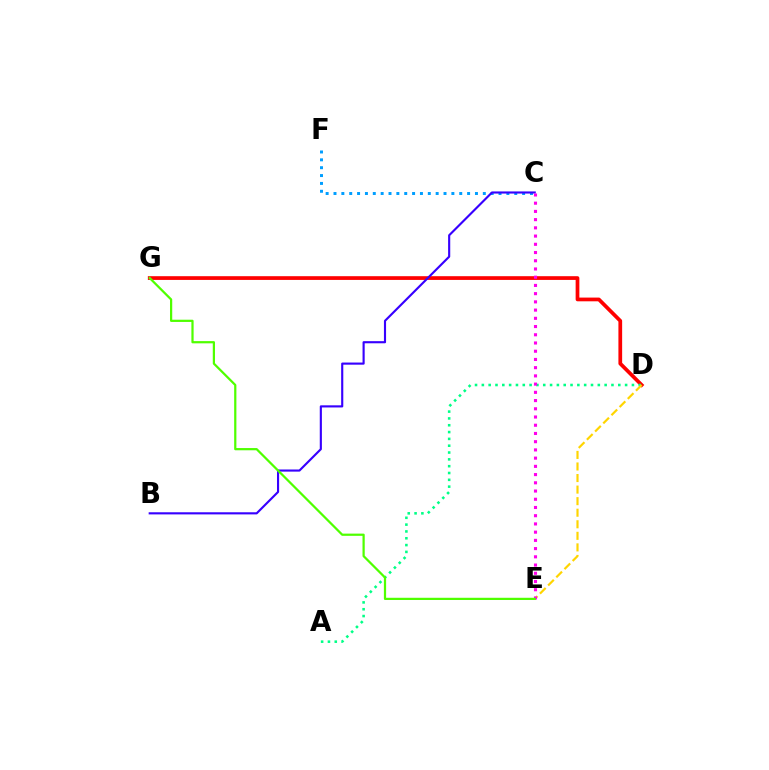{('D', 'G'): [{'color': '#ff0000', 'line_style': 'solid', 'thickness': 2.68}], ('C', 'F'): [{'color': '#009eff', 'line_style': 'dotted', 'thickness': 2.14}], ('A', 'D'): [{'color': '#00ff86', 'line_style': 'dotted', 'thickness': 1.85}], ('D', 'E'): [{'color': '#ffd500', 'line_style': 'dashed', 'thickness': 1.57}], ('B', 'C'): [{'color': '#3700ff', 'line_style': 'solid', 'thickness': 1.54}], ('C', 'E'): [{'color': '#ff00ed', 'line_style': 'dotted', 'thickness': 2.23}], ('E', 'G'): [{'color': '#4fff00', 'line_style': 'solid', 'thickness': 1.6}]}